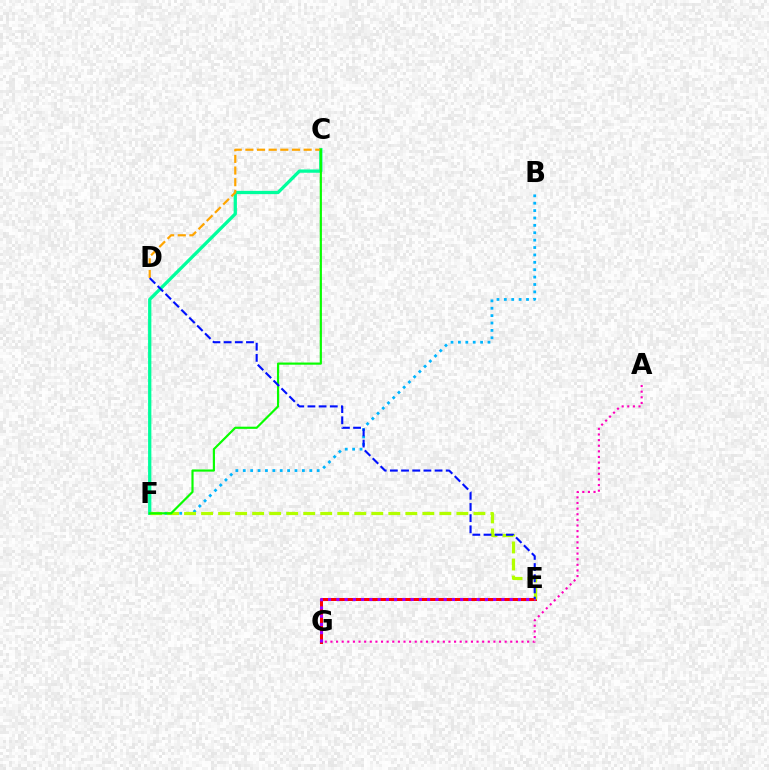{('E', 'G'): [{'color': '#ff0000', 'line_style': 'solid', 'thickness': 2.15}, {'color': '#9b00ff', 'line_style': 'dotted', 'thickness': 2.24}], ('B', 'F'): [{'color': '#00b5ff', 'line_style': 'dotted', 'thickness': 2.01}], ('C', 'F'): [{'color': '#00ff9d', 'line_style': 'solid', 'thickness': 2.36}, {'color': '#08ff00', 'line_style': 'solid', 'thickness': 1.56}], ('A', 'G'): [{'color': '#ff00bd', 'line_style': 'dotted', 'thickness': 1.53}], ('E', 'F'): [{'color': '#b3ff00', 'line_style': 'dashed', 'thickness': 2.31}], ('C', 'D'): [{'color': '#ffa500', 'line_style': 'dashed', 'thickness': 1.58}], ('D', 'E'): [{'color': '#0010ff', 'line_style': 'dashed', 'thickness': 1.52}]}